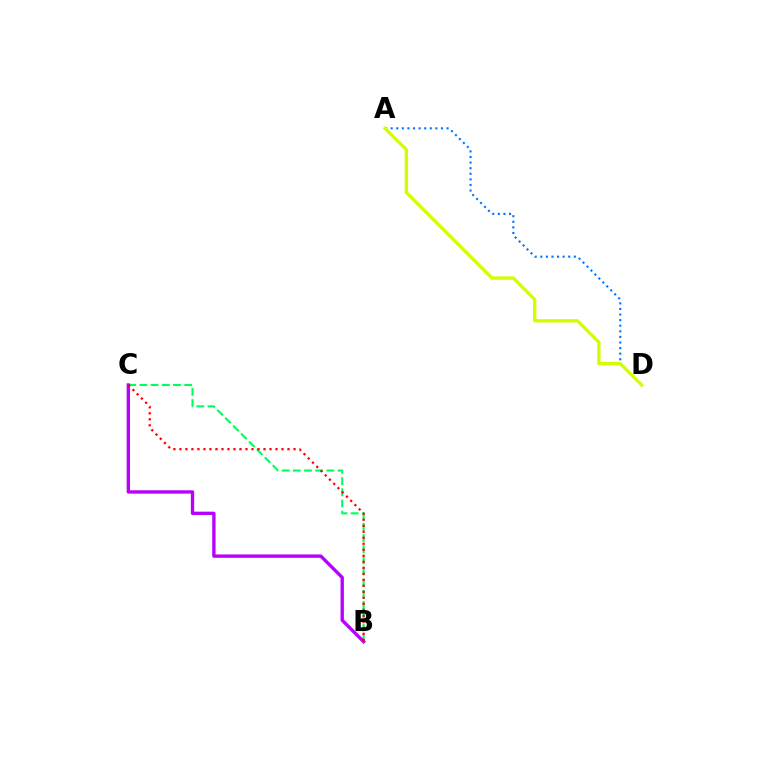{('A', 'D'): [{'color': '#0074ff', 'line_style': 'dotted', 'thickness': 1.52}, {'color': '#d1ff00', 'line_style': 'solid', 'thickness': 2.41}], ('B', 'C'): [{'color': '#00ff5c', 'line_style': 'dashed', 'thickness': 1.52}, {'color': '#b900ff', 'line_style': 'solid', 'thickness': 2.41}, {'color': '#ff0000', 'line_style': 'dotted', 'thickness': 1.63}]}